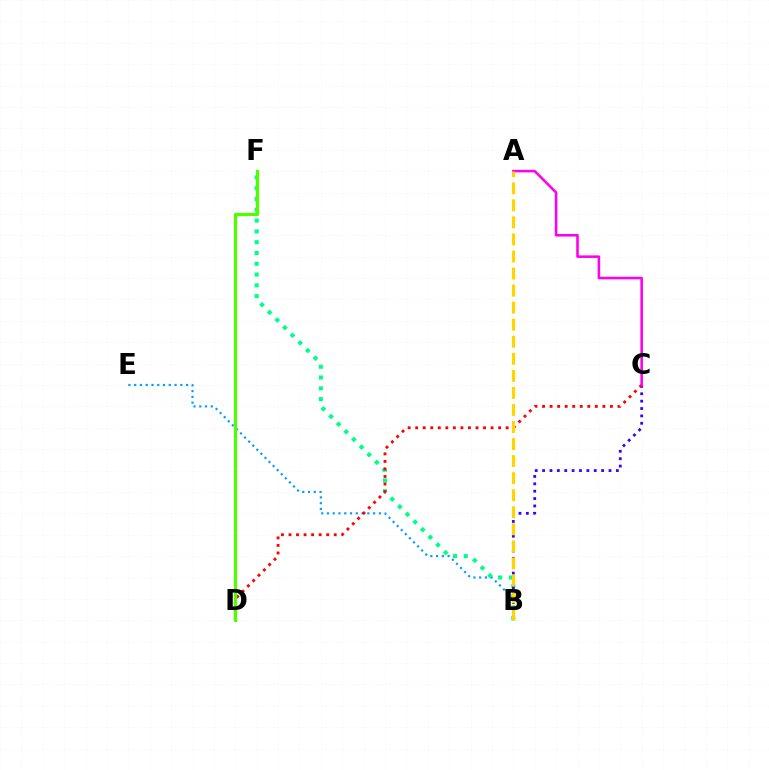{('B', 'E'): [{'color': '#009eff', 'line_style': 'dotted', 'thickness': 1.57}], ('B', 'F'): [{'color': '#00ff86', 'line_style': 'dotted', 'thickness': 2.93}], ('B', 'C'): [{'color': '#3700ff', 'line_style': 'dotted', 'thickness': 2.0}], ('C', 'D'): [{'color': '#ff0000', 'line_style': 'dotted', 'thickness': 2.05}], ('A', 'C'): [{'color': '#ff00ed', 'line_style': 'solid', 'thickness': 1.85}], ('A', 'B'): [{'color': '#ffd500', 'line_style': 'dashed', 'thickness': 2.32}], ('D', 'F'): [{'color': '#4fff00', 'line_style': 'solid', 'thickness': 2.3}]}